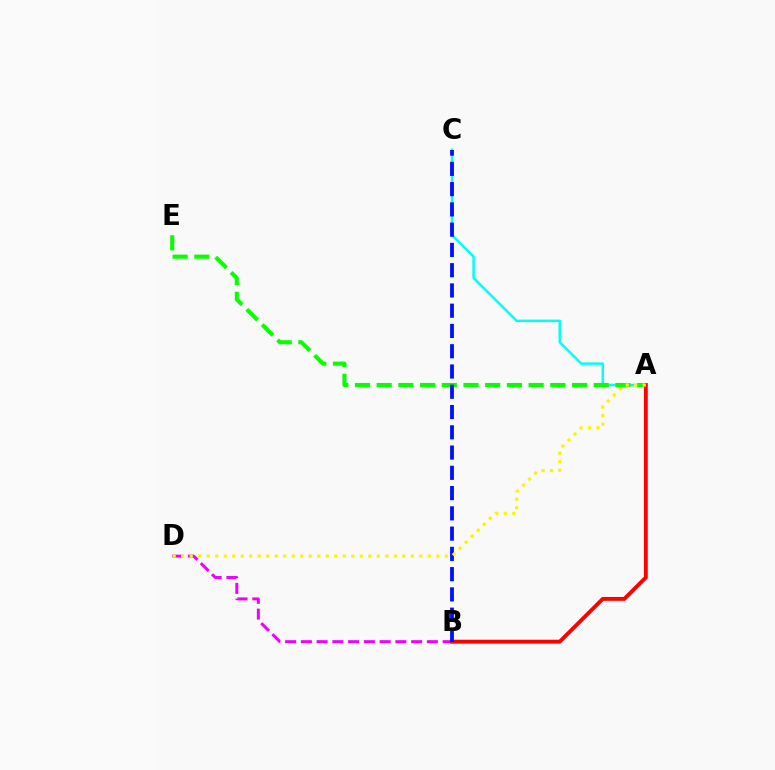{('A', 'C'): [{'color': '#00fff6', 'line_style': 'solid', 'thickness': 1.79}], ('A', 'E'): [{'color': '#08ff00', 'line_style': 'dashed', 'thickness': 2.95}], ('B', 'D'): [{'color': '#ee00ff', 'line_style': 'dashed', 'thickness': 2.14}], ('A', 'B'): [{'color': '#ff0000', 'line_style': 'solid', 'thickness': 2.79}], ('B', 'C'): [{'color': '#0010ff', 'line_style': 'dashed', 'thickness': 2.75}], ('A', 'D'): [{'color': '#fcf500', 'line_style': 'dotted', 'thickness': 2.31}]}